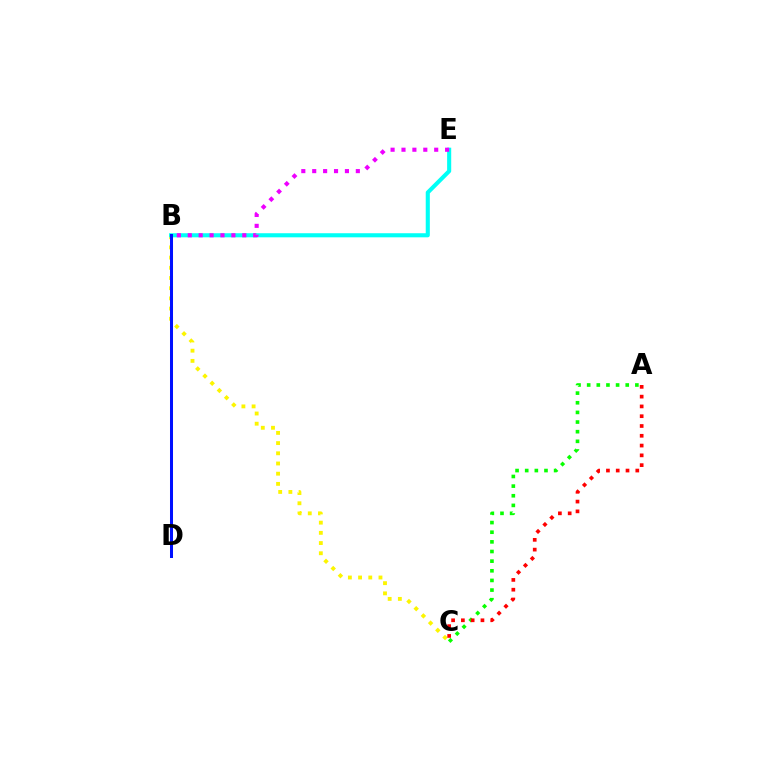{('B', 'C'): [{'color': '#fcf500', 'line_style': 'dotted', 'thickness': 2.77}], ('B', 'E'): [{'color': '#00fff6', 'line_style': 'solid', 'thickness': 2.94}, {'color': '#ee00ff', 'line_style': 'dotted', 'thickness': 2.96}], ('A', 'C'): [{'color': '#08ff00', 'line_style': 'dotted', 'thickness': 2.62}, {'color': '#ff0000', 'line_style': 'dotted', 'thickness': 2.66}], ('B', 'D'): [{'color': '#0010ff', 'line_style': 'solid', 'thickness': 2.17}]}